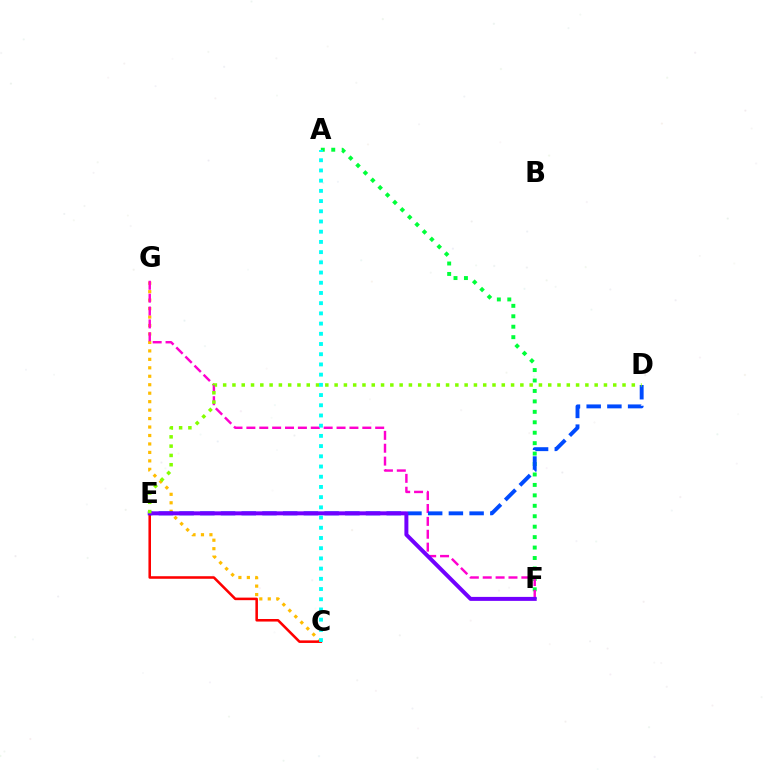{('C', 'G'): [{'color': '#ffbd00', 'line_style': 'dotted', 'thickness': 2.3}], ('A', 'F'): [{'color': '#00ff39', 'line_style': 'dotted', 'thickness': 2.84}], ('F', 'G'): [{'color': '#ff00cf', 'line_style': 'dashed', 'thickness': 1.75}], ('C', 'E'): [{'color': '#ff0000', 'line_style': 'solid', 'thickness': 1.84}], ('D', 'E'): [{'color': '#004bff', 'line_style': 'dashed', 'thickness': 2.81}, {'color': '#84ff00', 'line_style': 'dotted', 'thickness': 2.52}], ('E', 'F'): [{'color': '#7200ff', 'line_style': 'solid', 'thickness': 2.86}], ('A', 'C'): [{'color': '#00fff6', 'line_style': 'dotted', 'thickness': 2.77}]}